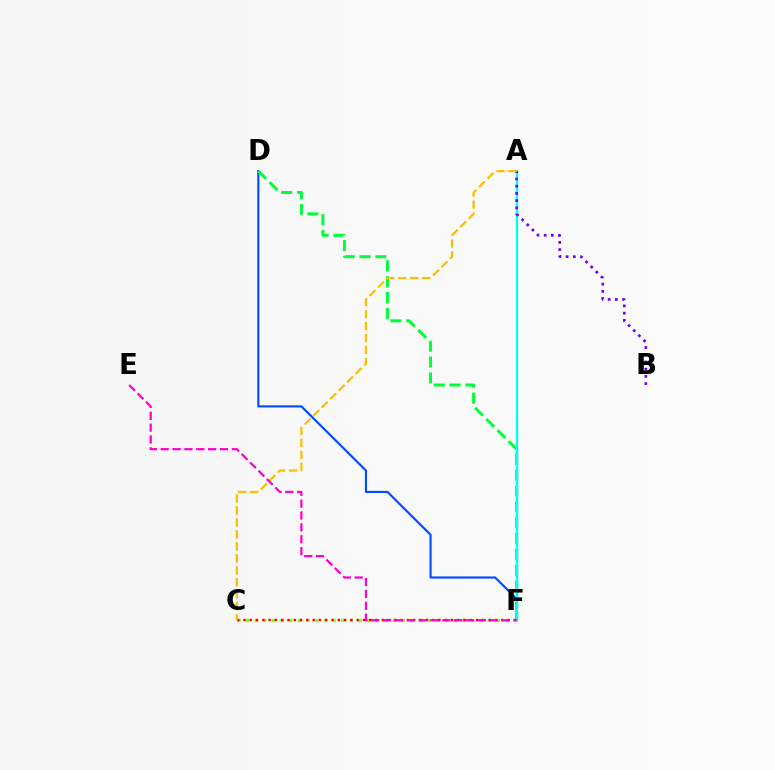{('D', 'F'): [{'color': '#004bff', 'line_style': 'solid', 'thickness': 1.55}, {'color': '#00ff39', 'line_style': 'dashed', 'thickness': 2.15}], ('C', 'F'): [{'color': '#84ff00', 'line_style': 'dotted', 'thickness': 2.35}, {'color': '#ff0000', 'line_style': 'dotted', 'thickness': 1.71}], ('A', 'F'): [{'color': '#00fff6', 'line_style': 'solid', 'thickness': 1.69}], ('A', 'B'): [{'color': '#7200ff', 'line_style': 'dotted', 'thickness': 1.96}], ('A', 'C'): [{'color': '#ffbd00', 'line_style': 'dashed', 'thickness': 1.63}], ('E', 'F'): [{'color': '#ff00cf', 'line_style': 'dashed', 'thickness': 1.61}]}